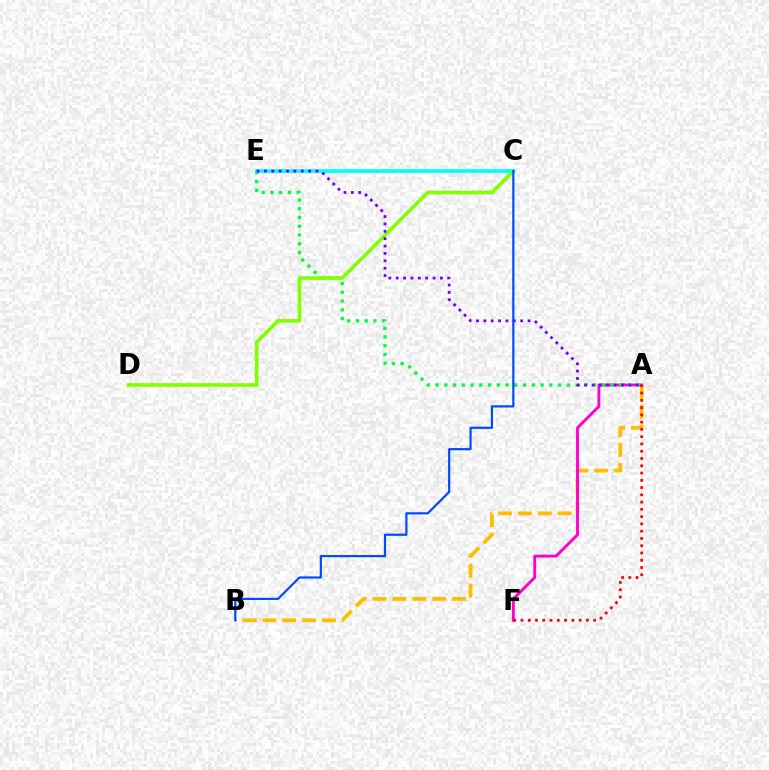{('A', 'B'): [{'color': '#ffbd00', 'line_style': 'dashed', 'thickness': 2.7}], ('A', 'F'): [{'color': '#ff00cf', 'line_style': 'solid', 'thickness': 2.08}, {'color': '#ff0000', 'line_style': 'dotted', 'thickness': 1.97}], ('A', 'E'): [{'color': '#00ff39', 'line_style': 'dotted', 'thickness': 2.38}, {'color': '#7200ff', 'line_style': 'dotted', 'thickness': 2.0}], ('C', 'D'): [{'color': '#84ff00', 'line_style': 'solid', 'thickness': 2.63}], ('C', 'E'): [{'color': '#00fff6', 'line_style': 'solid', 'thickness': 2.63}], ('B', 'C'): [{'color': '#004bff', 'line_style': 'solid', 'thickness': 1.58}]}